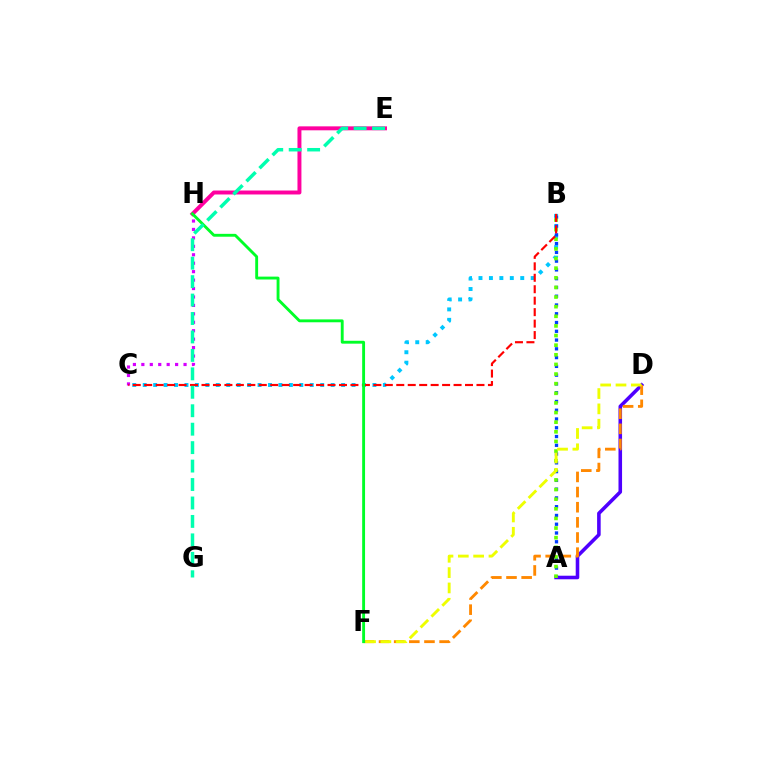{('B', 'C'): [{'color': '#00c7ff', 'line_style': 'dotted', 'thickness': 2.84}, {'color': '#ff0000', 'line_style': 'dashed', 'thickness': 1.56}], ('A', 'B'): [{'color': '#003fff', 'line_style': 'dotted', 'thickness': 2.38}, {'color': '#66ff00', 'line_style': 'dotted', 'thickness': 2.62}], ('C', 'H'): [{'color': '#d600ff', 'line_style': 'dotted', 'thickness': 2.29}], ('A', 'D'): [{'color': '#4f00ff', 'line_style': 'solid', 'thickness': 2.57}], ('D', 'F'): [{'color': '#ff8800', 'line_style': 'dashed', 'thickness': 2.06}, {'color': '#eeff00', 'line_style': 'dashed', 'thickness': 2.08}], ('E', 'H'): [{'color': '#ff00a0', 'line_style': 'solid', 'thickness': 2.85}], ('F', 'H'): [{'color': '#00ff27', 'line_style': 'solid', 'thickness': 2.07}], ('E', 'G'): [{'color': '#00ffaf', 'line_style': 'dashed', 'thickness': 2.51}]}